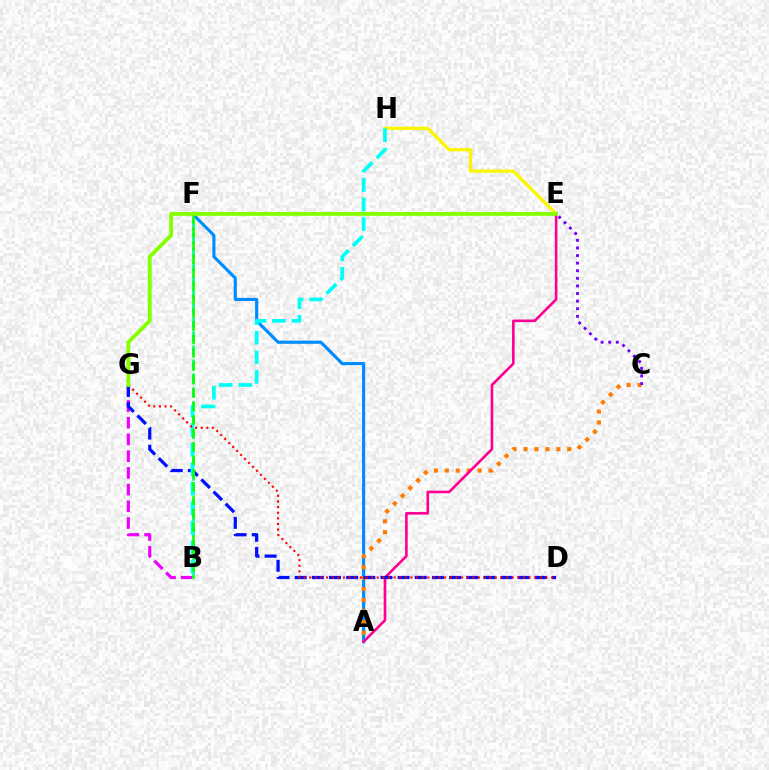{('B', 'G'): [{'color': '#ee00ff', 'line_style': 'dashed', 'thickness': 2.27}], ('E', 'H'): [{'color': '#fcf500', 'line_style': 'solid', 'thickness': 2.33}], ('A', 'F'): [{'color': '#008cff', 'line_style': 'solid', 'thickness': 2.26}], ('A', 'C'): [{'color': '#ff7c00', 'line_style': 'dotted', 'thickness': 2.97}], ('A', 'E'): [{'color': '#ff0094', 'line_style': 'solid', 'thickness': 1.9}], ('D', 'G'): [{'color': '#0010ff', 'line_style': 'dashed', 'thickness': 2.33}, {'color': '#ff0000', 'line_style': 'dotted', 'thickness': 1.53}], ('C', 'E'): [{'color': '#7200ff', 'line_style': 'dotted', 'thickness': 2.06}], ('B', 'F'): [{'color': '#00ff74', 'line_style': 'dashed', 'thickness': 1.9}, {'color': '#08ff00', 'line_style': 'dashed', 'thickness': 1.82}], ('B', 'H'): [{'color': '#00fff6', 'line_style': 'dashed', 'thickness': 2.66}], ('E', 'G'): [{'color': '#84ff00', 'line_style': 'solid', 'thickness': 2.76}]}